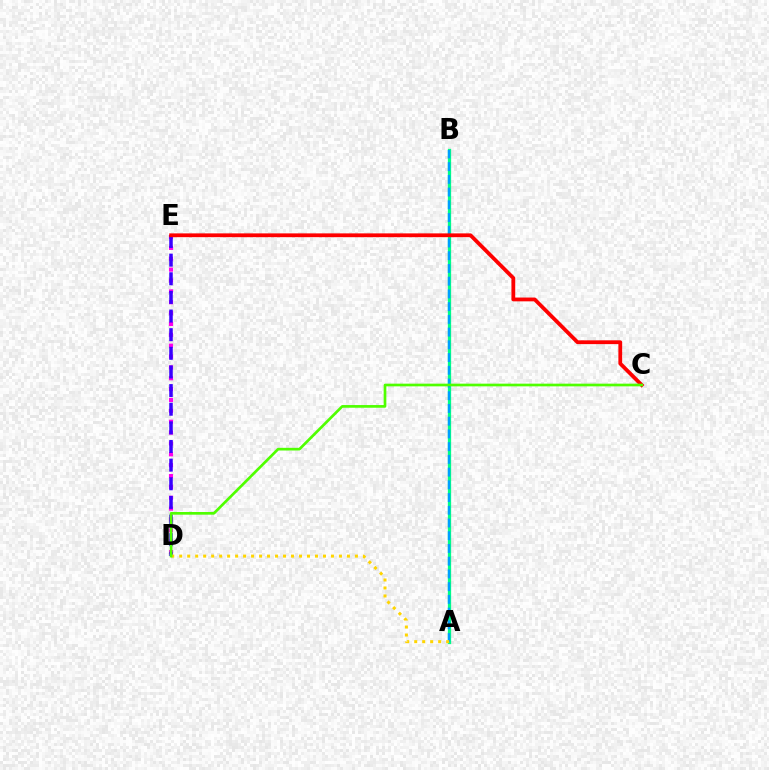{('D', 'E'): [{'color': '#ff00ed', 'line_style': 'dotted', 'thickness': 2.95}, {'color': '#3700ff', 'line_style': 'dashed', 'thickness': 2.53}], ('A', 'B'): [{'color': '#00ff86', 'line_style': 'solid', 'thickness': 2.36}, {'color': '#009eff', 'line_style': 'dashed', 'thickness': 1.73}], ('A', 'D'): [{'color': '#ffd500', 'line_style': 'dotted', 'thickness': 2.17}], ('C', 'E'): [{'color': '#ff0000', 'line_style': 'solid', 'thickness': 2.73}], ('C', 'D'): [{'color': '#4fff00', 'line_style': 'solid', 'thickness': 1.93}]}